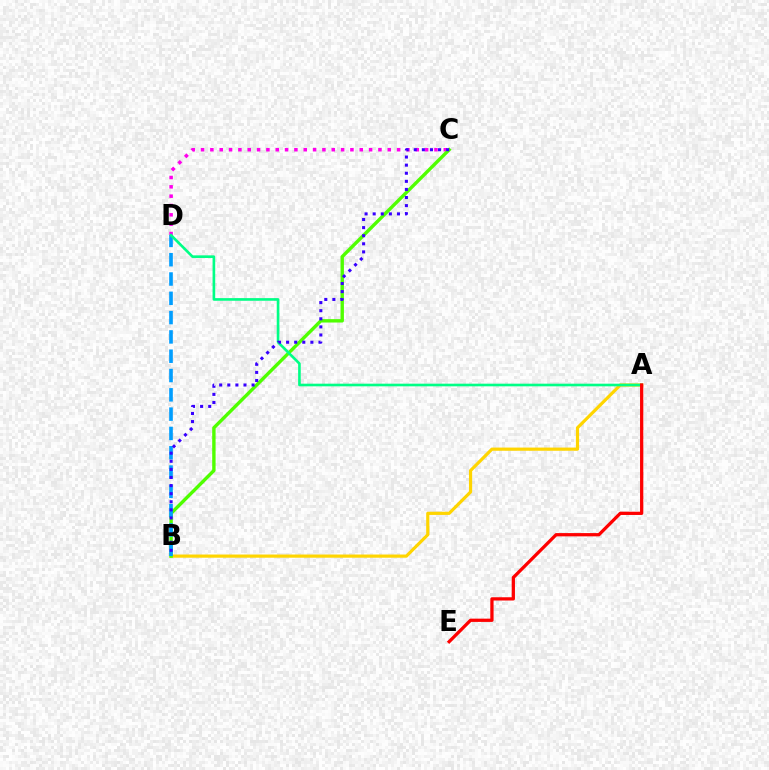{('C', 'D'): [{'color': '#ff00ed', 'line_style': 'dotted', 'thickness': 2.54}], ('A', 'B'): [{'color': '#ffd500', 'line_style': 'solid', 'thickness': 2.29}], ('B', 'C'): [{'color': '#4fff00', 'line_style': 'solid', 'thickness': 2.44}, {'color': '#3700ff', 'line_style': 'dotted', 'thickness': 2.2}], ('B', 'D'): [{'color': '#009eff', 'line_style': 'dashed', 'thickness': 2.62}], ('A', 'D'): [{'color': '#00ff86', 'line_style': 'solid', 'thickness': 1.9}], ('A', 'E'): [{'color': '#ff0000', 'line_style': 'solid', 'thickness': 2.35}]}